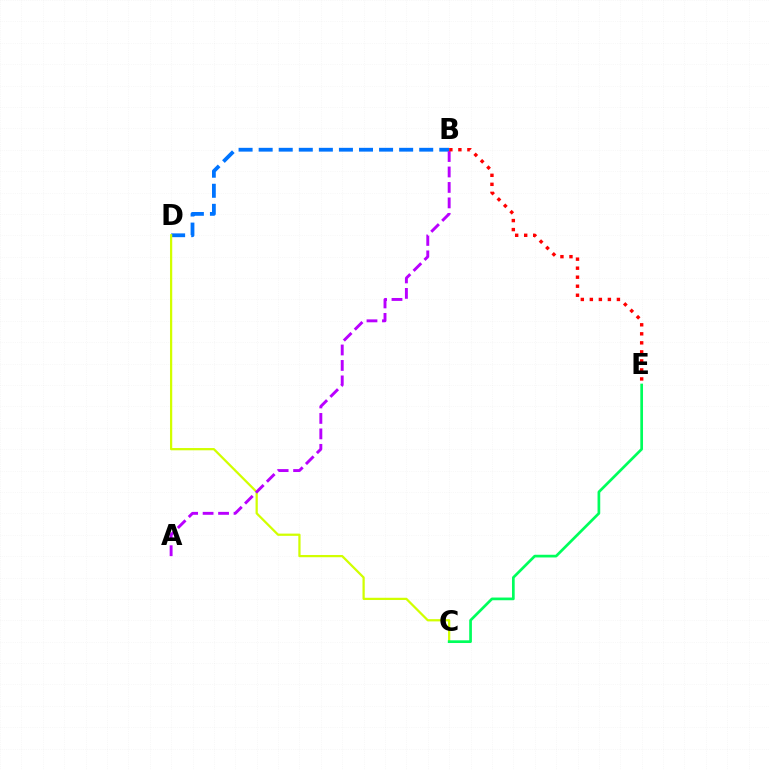{('B', 'D'): [{'color': '#0074ff', 'line_style': 'dashed', 'thickness': 2.73}], ('C', 'D'): [{'color': '#d1ff00', 'line_style': 'solid', 'thickness': 1.62}], ('C', 'E'): [{'color': '#00ff5c', 'line_style': 'solid', 'thickness': 1.94}], ('A', 'B'): [{'color': '#b900ff', 'line_style': 'dashed', 'thickness': 2.1}], ('B', 'E'): [{'color': '#ff0000', 'line_style': 'dotted', 'thickness': 2.45}]}